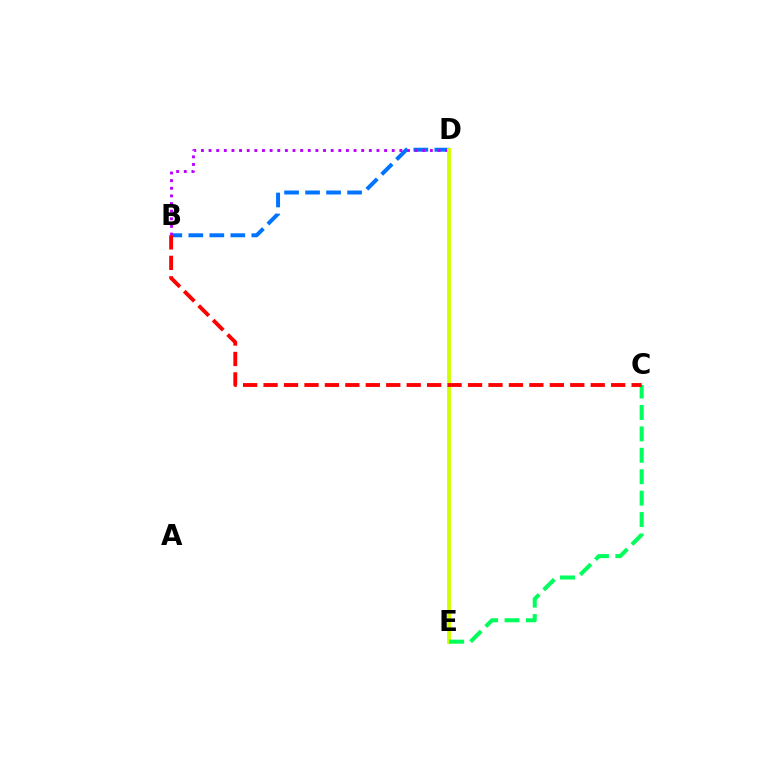{('B', 'D'): [{'color': '#0074ff', 'line_style': 'dashed', 'thickness': 2.85}, {'color': '#b900ff', 'line_style': 'dotted', 'thickness': 2.07}], ('D', 'E'): [{'color': '#d1ff00', 'line_style': 'solid', 'thickness': 2.74}], ('C', 'E'): [{'color': '#00ff5c', 'line_style': 'dashed', 'thickness': 2.91}], ('B', 'C'): [{'color': '#ff0000', 'line_style': 'dashed', 'thickness': 2.78}]}